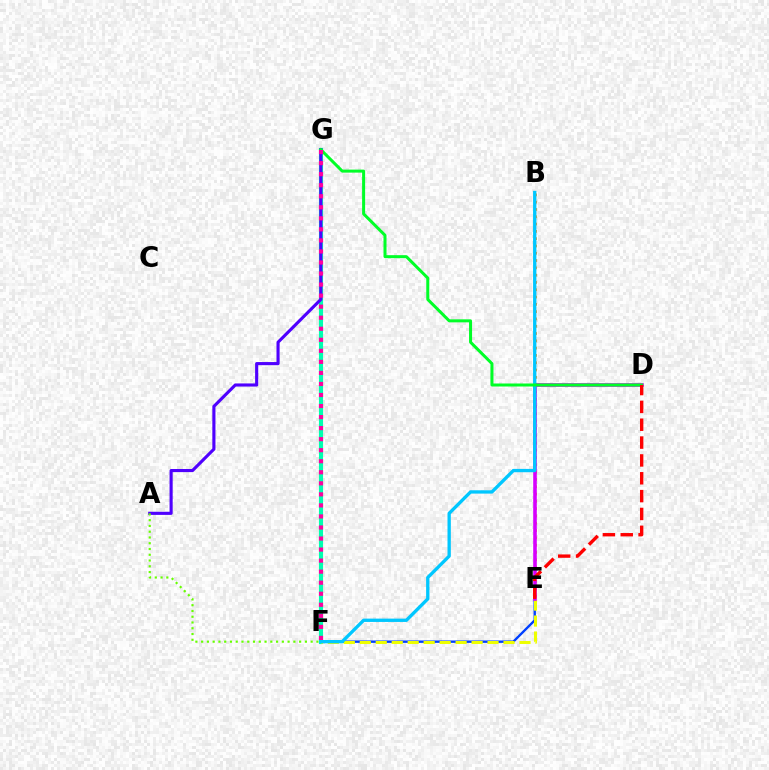{('B', 'E'): [{'color': '#ff8800', 'line_style': 'dotted', 'thickness': 1.98}], ('E', 'F'): [{'color': '#003fff', 'line_style': 'solid', 'thickness': 1.7}, {'color': '#eeff00', 'line_style': 'dashed', 'thickness': 2.17}], ('F', 'G'): [{'color': '#00ffaf', 'line_style': 'solid', 'thickness': 2.96}, {'color': '#ff00a0', 'line_style': 'dotted', 'thickness': 3.0}], ('A', 'G'): [{'color': '#4f00ff', 'line_style': 'solid', 'thickness': 2.25}], ('D', 'E'): [{'color': '#d600ff', 'line_style': 'solid', 'thickness': 2.58}, {'color': '#ff0000', 'line_style': 'dashed', 'thickness': 2.42}], ('B', 'F'): [{'color': '#00c7ff', 'line_style': 'solid', 'thickness': 2.39}], ('A', 'F'): [{'color': '#66ff00', 'line_style': 'dotted', 'thickness': 1.57}], ('D', 'G'): [{'color': '#00ff27', 'line_style': 'solid', 'thickness': 2.17}]}